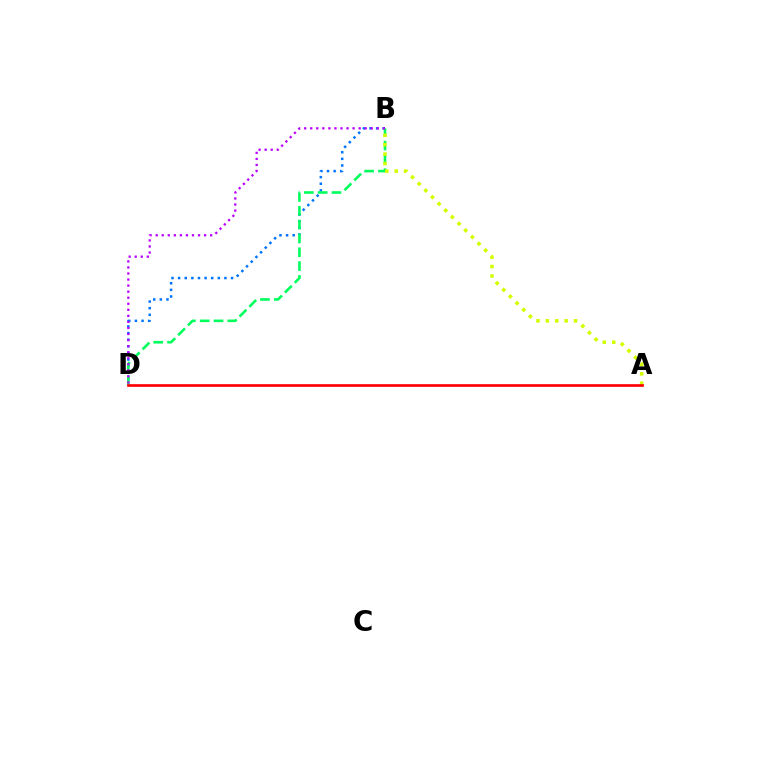{('B', 'D'): [{'color': '#0074ff', 'line_style': 'dotted', 'thickness': 1.8}, {'color': '#00ff5c', 'line_style': 'dashed', 'thickness': 1.88}, {'color': '#b900ff', 'line_style': 'dotted', 'thickness': 1.64}], ('A', 'B'): [{'color': '#d1ff00', 'line_style': 'dotted', 'thickness': 2.55}], ('A', 'D'): [{'color': '#ff0000', 'line_style': 'solid', 'thickness': 1.93}]}